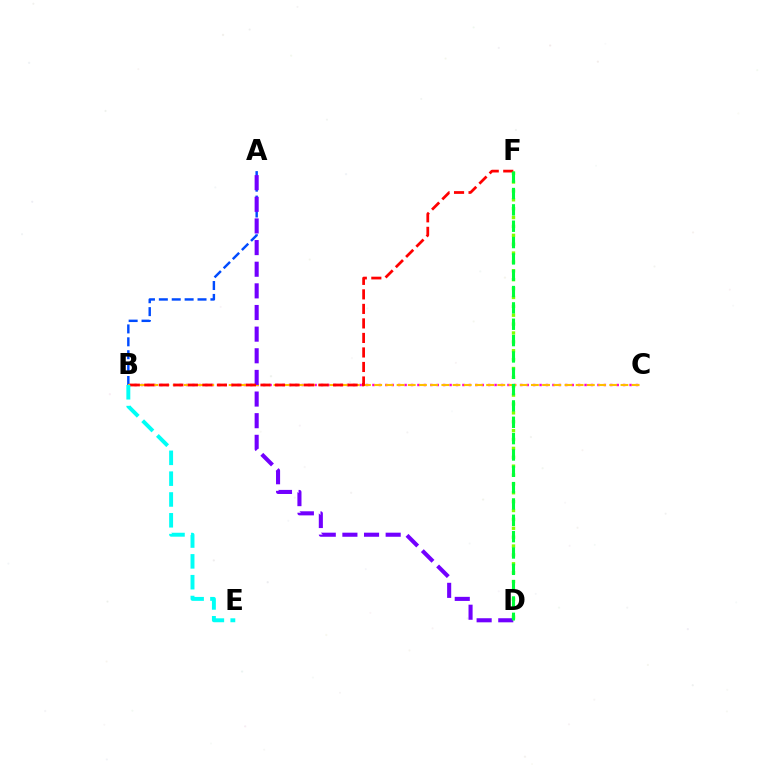{('B', 'C'): [{'color': '#ff00cf', 'line_style': 'dotted', 'thickness': 1.75}, {'color': '#ffbd00', 'line_style': 'dashed', 'thickness': 1.52}], ('A', 'B'): [{'color': '#004bff', 'line_style': 'dashed', 'thickness': 1.75}], ('D', 'F'): [{'color': '#84ff00', 'line_style': 'dotted', 'thickness': 2.41}, {'color': '#00ff39', 'line_style': 'dashed', 'thickness': 2.22}], ('A', 'D'): [{'color': '#7200ff', 'line_style': 'dashed', 'thickness': 2.94}], ('B', 'F'): [{'color': '#ff0000', 'line_style': 'dashed', 'thickness': 1.97}], ('B', 'E'): [{'color': '#00fff6', 'line_style': 'dashed', 'thickness': 2.83}]}